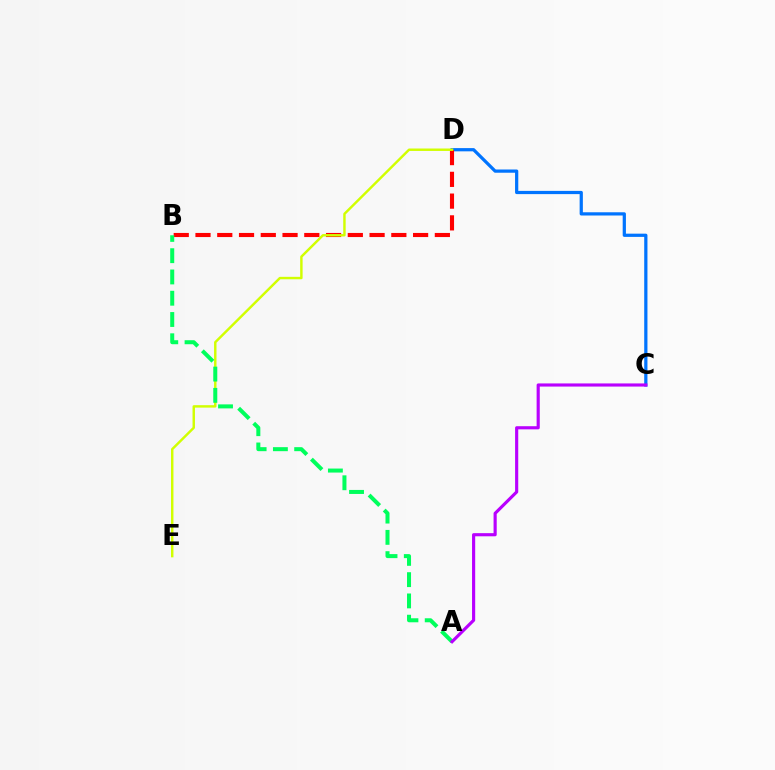{('C', 'D'): [{'color': '#0074ff', 'line_style': 'solid', 'thickness': 2.33}], ('B', 'D'): [{'color': '#ff0000', 'line_style': 'dashed', 'thickness': 2.96}], ('D', 'E'): [{'color': '#d1ff00', 'line_style': 'solid', 'thickness': 1.76}], ('A', 'B'): [{'color': '#00ff5c', 'line_style': 'dashed', 'thickness': 2.89}], ('A', 'C'): [{'color': '#b900ff', 'line_style': 'solid', 'thickness': 2.26}]}